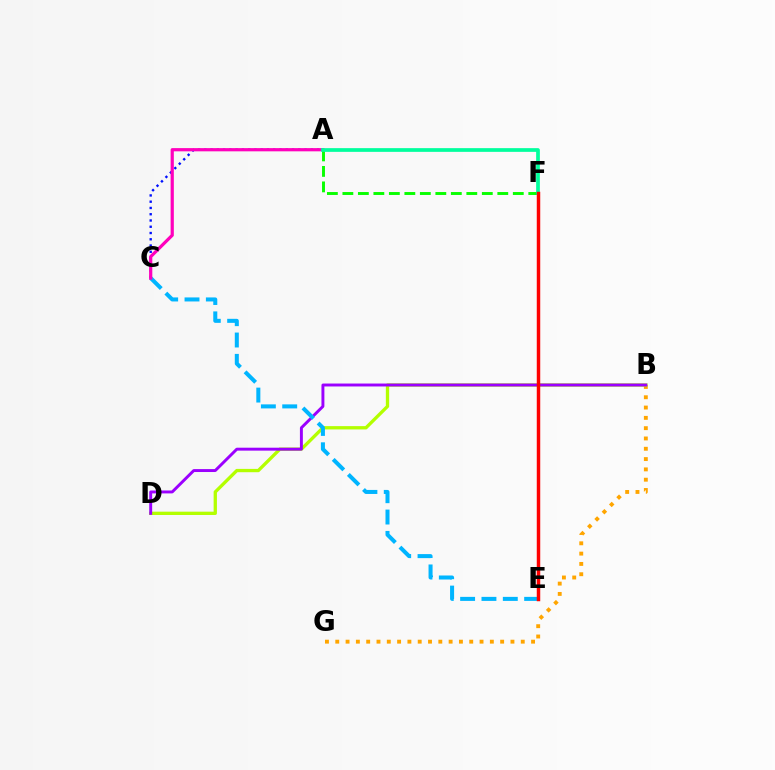{('B', 'G'): [{'color': '#ffa500', 'line_style': 'dotted', 'thickness': 2.8}], ('A', 'C'): [{'color': '#0010ff', 'line_style': 'dotted', 'thickness': 1.7}, {'color': '#ff00bd', 'line_style': 'solid', 'thickness': 2.31}], ('B', 'D'): [{'color': '#b3ff00', 'line_style': 'solid', 'thickness': 2.39}, {'color': '#9b00ff', 'line_style': 'solid', 'thickness': 2.11}], ('A', 'F'): [{'color': '#08ff00', 'line_style': 'dashed', 'thickness': 2.1}, {'color': '#00ff9d', 'line_style': 'solid', 'thickness': 2.67}], ('C', 'E'): [{'color': '#00b5ff', 'line_style': 'dashed', 'thickness': 2.9}], ('E', 'F'): [{'color': '#ff0000', 'line_style': 'solid', 'thickness': 2.5}]}